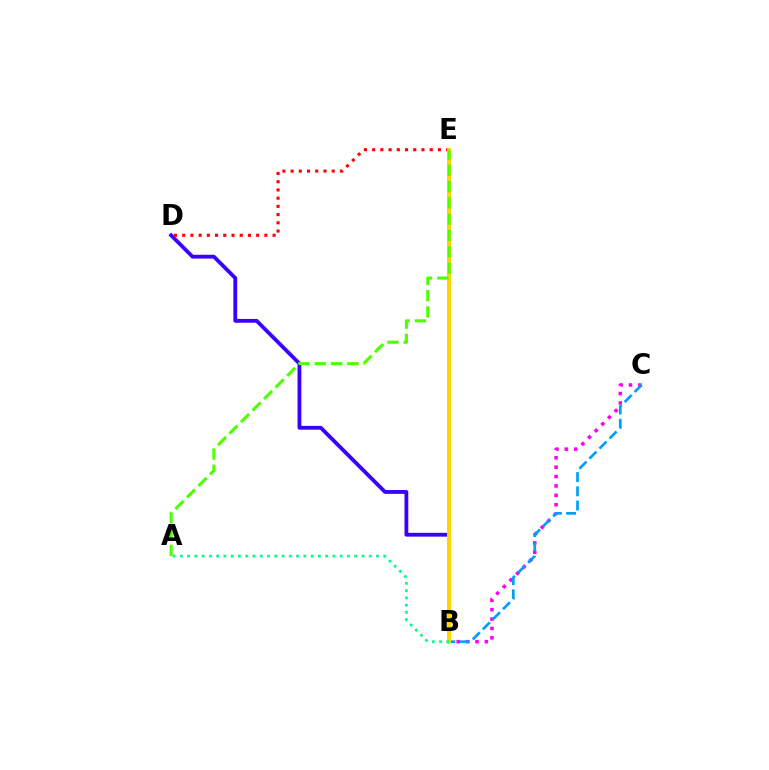{('B', 'C'): [{'color': '#ff00ed', 'line_style': 'dotted', 'thickness': 2.55}, {'color': '#009eff', 'line_style': 'dashed', 'thickness': 1.93}], ('B', 'D'): [{'color': '#3700ff', 'line_style': 'solid', 'thickness': 2.74}], ('D', 'E'): [{'color': '#ff0000', 'line_style': 'dotted', 'thickness': 2.23}], ('B', 'E'): [{'color': '#ffd500', 'line_style': 'solid', 'thickness': 2.89}], ('A', 'B'): [{'color': '#00ff86', 'line_style': 'dotted', 'thickness': 1.97}], ('A', 'E'): [{'color': '#4fff00', 'line_style': 'dashed', 'thickness': 2.21}]}